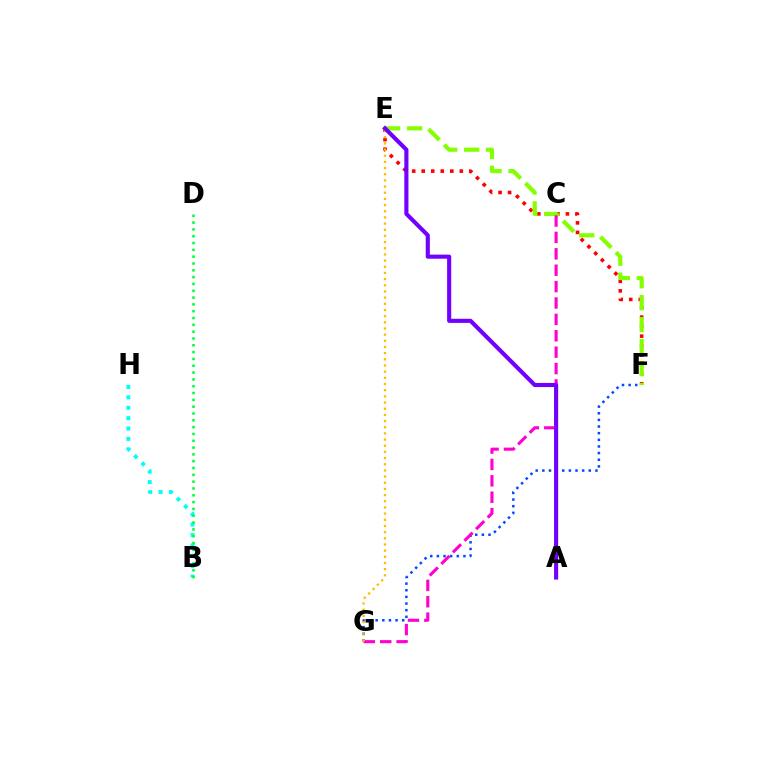{('F', 'G'): [{'color': '#004bff', 'line_style': 'dotted', 'thickness': 1.8}], ('E', 'F'): [{'color': '#ff0000', 'line_style': 'dotted', 'thickness': 2.59}, {'color': '#84ff00', 'line_style': 'dashed', 'thickness': 2.98}], ('B', 'H'): [{'color': '#00fff6', 'line_style': 'dotted', 'thickness': 2.82}], ('C', 'G'): [{'color': '#ff00cf', 'line_style': 'dashed', 'thickness': 2.23}], ('E', 'G'): [{'color': '#ffbd00', 'line_style': 'dotted', 'thickness': 1.68}], ('B', 'D'): [{'color': '#00ff39', 'line_style': 'dotted', 'thickness': 1.85}], ('A', 'E'): [{'color': '#7200ff', 'line_style': 'solid', 'thickness': 2.96}]}